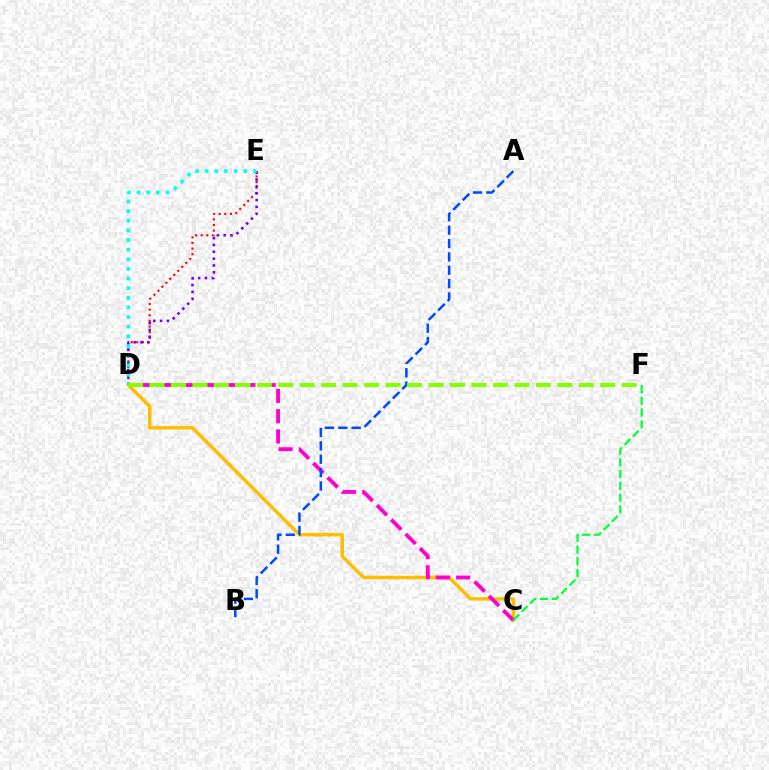{('C', 'D'): [{'color': '#ffbd00', 'line_style': 'solid', 'thickness': 2.48}, {'color': '#ff00cf', 'line_style': 'dashed', 'thickness': 2.75}], ('D', 'E'): [{'color': '#ff0000', 'line_style': 'dotted', 'thickness': 1.53}, {'color': '#7200ff', 'line_style': 'dotted', 'thickness': 1.86}, {'color': '#00fff6', 'line_style': 'dotted', 'thickness': 2.62}], ('A', 'B'): [{'color': '#004bff', 'line_style': 'dashed', 'thickness': 1.81}], ('C', 'F'): [{'color': '#00ff39', 'line_style': 'dashed', 'thickness': 1.59}], ('D', 'F'): [{'color': '#84ff00', 'line_style': 'dashed', 'thickness': 2.92}]}